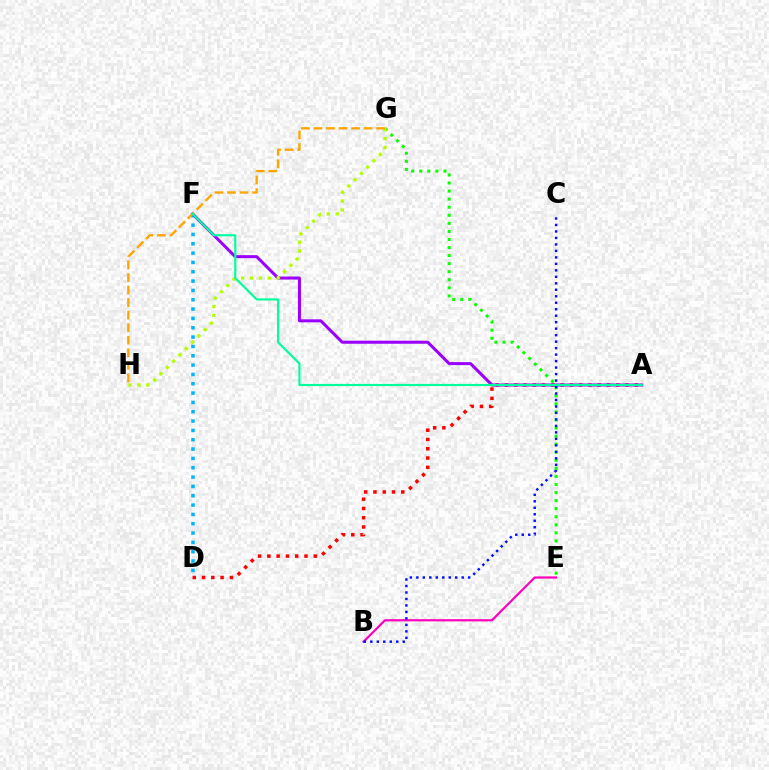{('A', 'D'): [{'color': '#ff0000', 'line_style': 'dotted', 'thickness': 2.52}], ('E', 'G'): [{'color': '#08ff00', 'line_style': 'dotted', 'thickness': 2.19}], ('D', 'F'): [{'color': '#00b5ff', 'line_style': 'dotted', 'thickness': 2.54}], ('A', 'F'): [{'color': '#9b00ff', 'line_style': 'solid', 'thickness': 2.18}, {'color': '#00ff9d', 'line_style': 'solid', 'thickness': 1.56}], ('B', 'E'): [{'color': '#ff00bd', 'line_style': 'solid', 'thickness': 1.59}], ('G', 'H'): [{'color': '#b3ff00', 'line_style': 'dotted', 'thickness': 2.42}, {'color': '#ffa500', 'line_style': 'dashed', 'thickness': 1.7}], ('B', 'C'): [{'color': '#0010ff', 'line_style': 'dotted', 'thickness': 1.76}]}